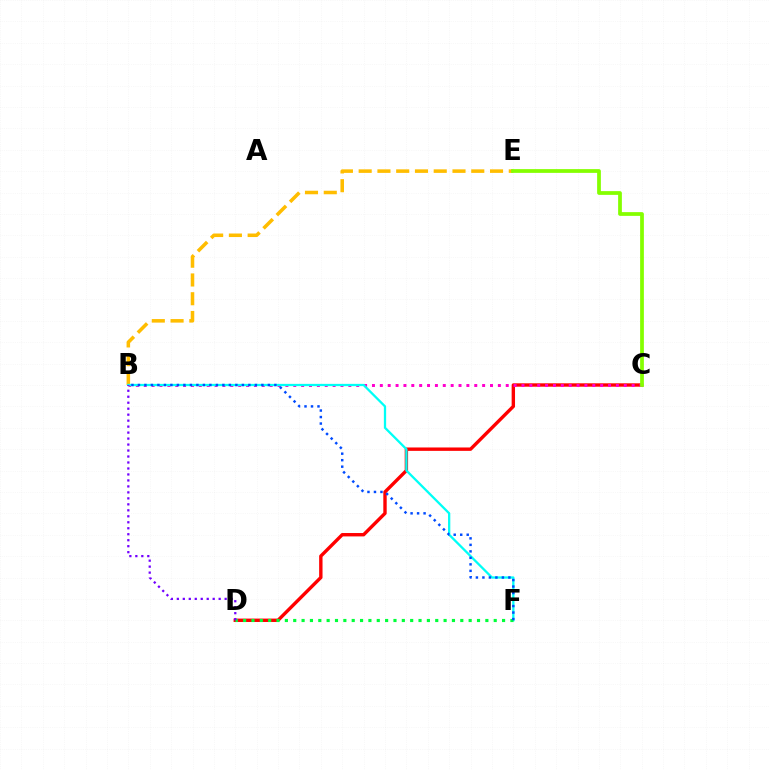{('C', 'D'): [{'color': '#ff0000', 'line_style': 'solid', 'thickness': 2.44}], ('B', 'C'): [{'color': '#ff00cf', 'line_style': 'dotted', 'thickness': 2.14}], ('B', 'E'): [{'color': '#ffbd00', 'line_style': 'dashed', 'thickness': 2.55}], ('B', 'F'): [{'color': '#00fff6', 'line_style': 'solid', 'thickness': 1.64}, {'color': '#004bff', 'line_style': 'dotted', 'thickness': 1.77}], ('D', 'F'): [{'color': '#00ff39', 'line_style': 'dotted', 'thickness': 2.27}], ('C', 'E'): [{'color': '#84ff00', 'line_style': 'solid', 'thickness': 2.7}], ('B', 'D'): [{'color': '#7200ff', 'line_style': 'dotted', 'thickness': 1.62}]}